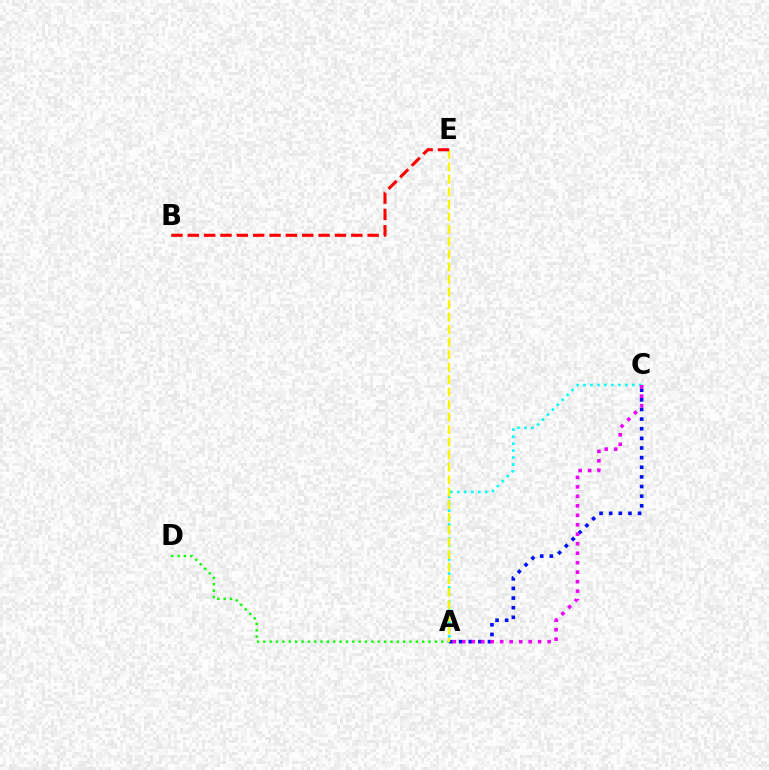{('A', 'D'): [{'color': '#08ff00', 'line_style': 'dotted', 'thickness': 1.73}], ('A', 'C'): [{'color': '#0010ff', 'line_style': 'dotted', 'thickness': 2.62}, {'color': '#00fff6', 'line_style': 'dotted', 'thickness': 1.9}, {'color': '#ee00ff', 'line_style': 'dotted', 'thickness': 2.58}], ('A', 'E'): [{'color': '#fcf500', 'line_style': 'dashed', 'thickness': 1.7}], ('B', 'E'): [{'color': '#ff0000', 'line_style': 'dashed', 'thickness': 2.22}]}